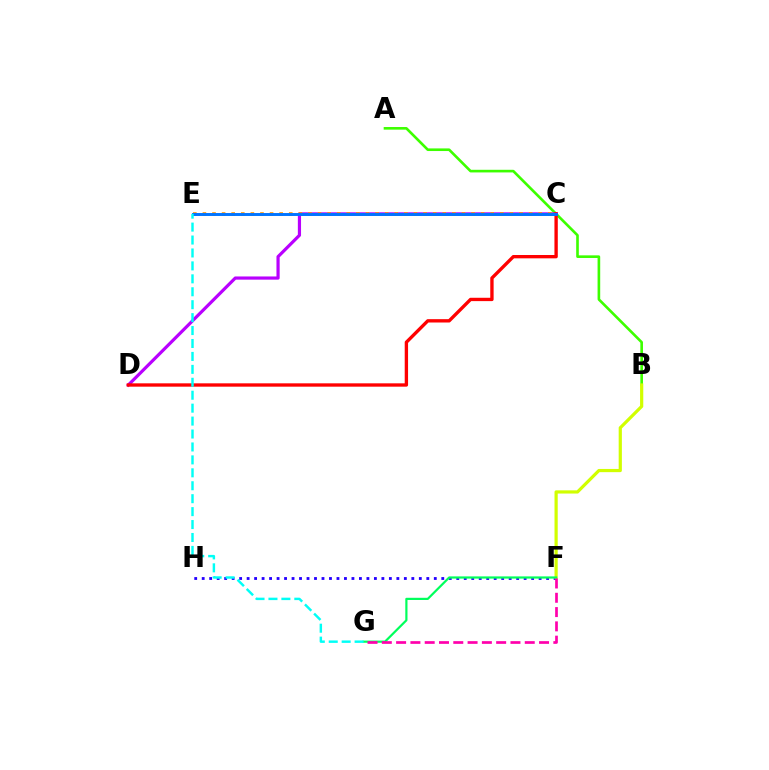{('F', 'H'): [{'color': '#2500ff', 'line_style': 'dotted', 'thickness': 2.03}], ('A', 'B'): [{'color': '#3dff00', 'line_style': 'solid', 'thickness': 1.9}], ('B', 'F'): [{'color': '#d1ff00', 'line_style': 'solid', 'thickness': 2.31}], ('C', 'D'): [{'color': '#b900ff', 'line_style': 'solid', 'thickness': 2.3}, {'color': '#ff0000', 'line_style': 'solid', 'thickness': 2.41}], ('F', 'G'): [{'color': '#00ff5c', 'line_style': 'solid', 'thickness': 1.58}, {'color': '#ff00ac', 'line_style': 'dashed', 'thickness': 1.94}], ('C', 'E'): [{'color': '#ff9400', 'line_style': 'dotted', 'thickness': 2.61}, {'color': '#0074ff', 'line_style': 'solid', 'thickness': 2.11}], ('E', 'G'): [{'color': '#00fff6', 'line_style': 'dashed', 'thickness': 1.76}]}